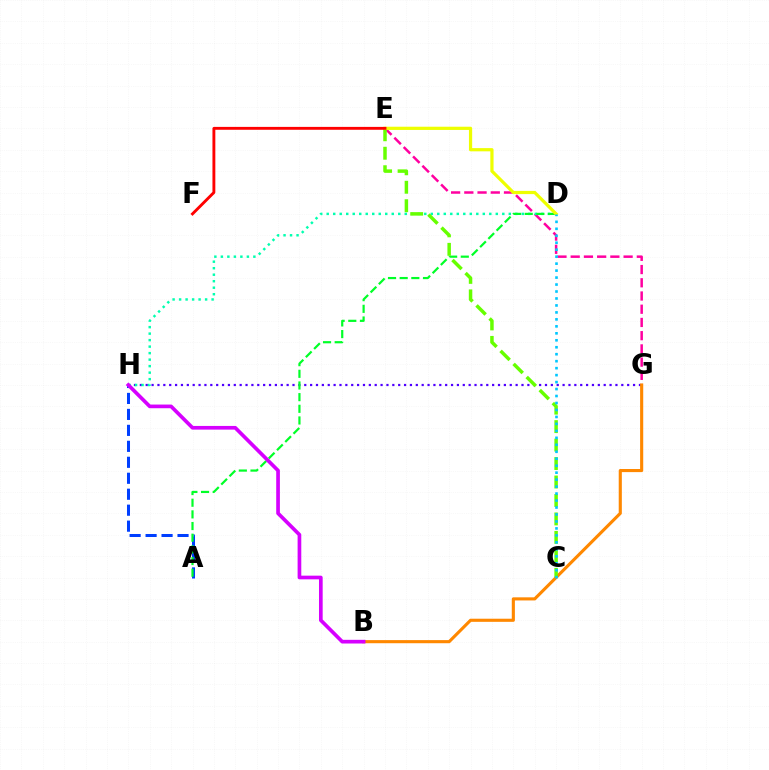{('G', 'H'): [{'color': '#4f00ff', 'line_style': 'dotted', 'thickness': 1.6}], ('E', 'G'): [{'color': '#ff00a0', 'line_style': 'dashed', 'thickness': 1.8}], ('D', 'H'): [{'color': '#00ffaf', 'line_style': 'dotted', 'thickness': 1.77}], ('A', 'H'): [{'color': '#003fff', 'line_style': 'dashed', 'thickness': 2.17}], ('B', 'G'): [{'color': '#ff8800', 'line_style': 'solid', 'thickness': 2.24}], ('A', 'D'): [{'color': '#00ff27', 'line_style': 'dashed', 'thickness': 1.58}], ('C', 'E'): [{'color': '#66ff00', 'line_style': 'dashed', 'thickness': 2.51}], ('D', 'E'): [{'color': '#eeff00', 'line_style': 'solid', 'thickness': 2.32}], ('B', 'H'): [{'color': '#d600ff', 'line_style': 'solid', 'thickness': 2.65}], ('C', 'D'): [{'color': '#00c7ff', 'line_style': 'dotted', 'thickness': 1.89}], ('E', 'F'): [{'color': '#ff0000', 'line_style': 'solid', 'thickness': 2.07}]}